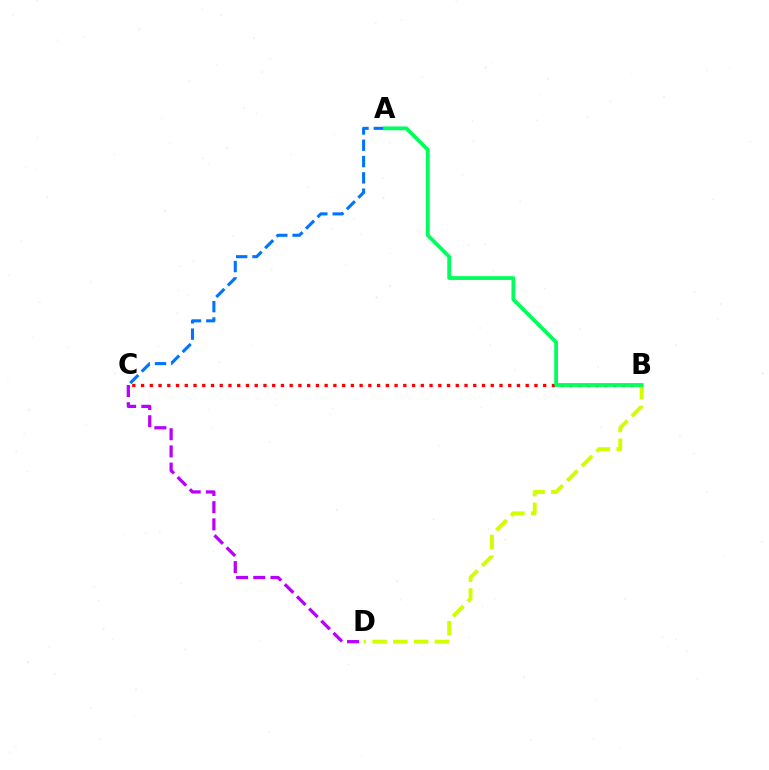{('B', 'C'): [{'color': '#ff0000', 'line_style': 'dotted', 'thickness': 2.38}], ('C', 'D'): [{'color': '#b900ff', 'line_style': 'dashed', 'thickness': 2.34}], ('A', 'C'): [{'color': '#0074ff', 'line_style': 'dashed', 'thickness': 2.22}], ('B', 'D'): [{'color': '#d1ff00', 'line_style': 'dashed', 'thickness': 2.82}], ('A', 'B'): [{'color': '#00ff5c', 'line_style': 'solid', 'thickness': 2.72}]}